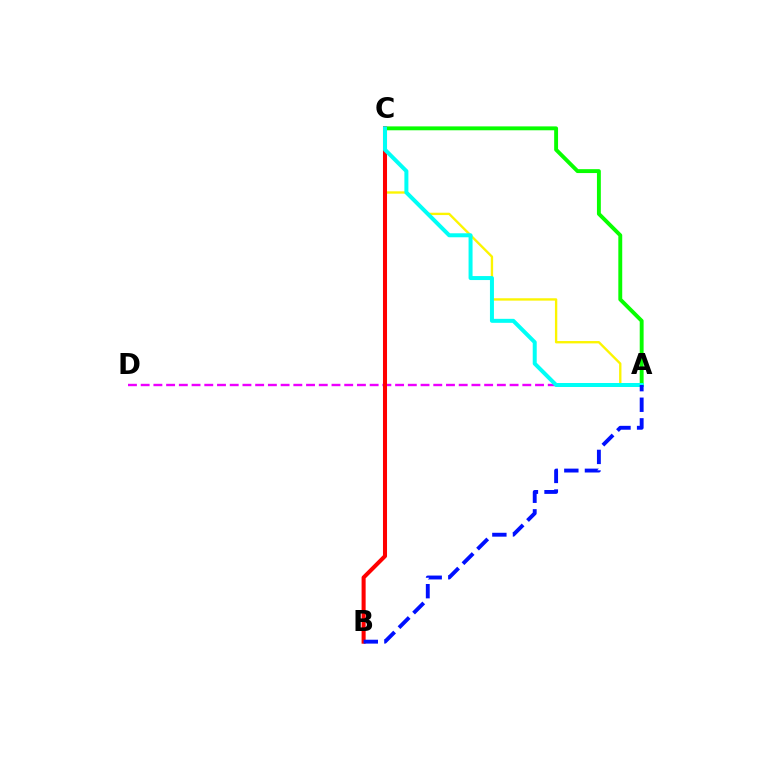{('A', 'C'): [{'color': '#fcf500', 'line_style': 'solid', 'thickness': 1.69}, {'color': '#08ff00', 'line_style': 'solid', 'thickness': 2.8}, {'color': '#00fff6', 'line_style': 'solid', 'thickness': 2.88}], ('A', 'D'): [{'color': '#ee00ff', 'line_style': 'dashed', 'thickness': 1.73}], ('B', 'C'): [{'color': '#ff0000', 'line_style': 'solid', 'thickness': 2.91}], ('A', 'B'): [{'color': '#0010ff', 'line_style': 'dashed', 'thickness': 2.8}]}